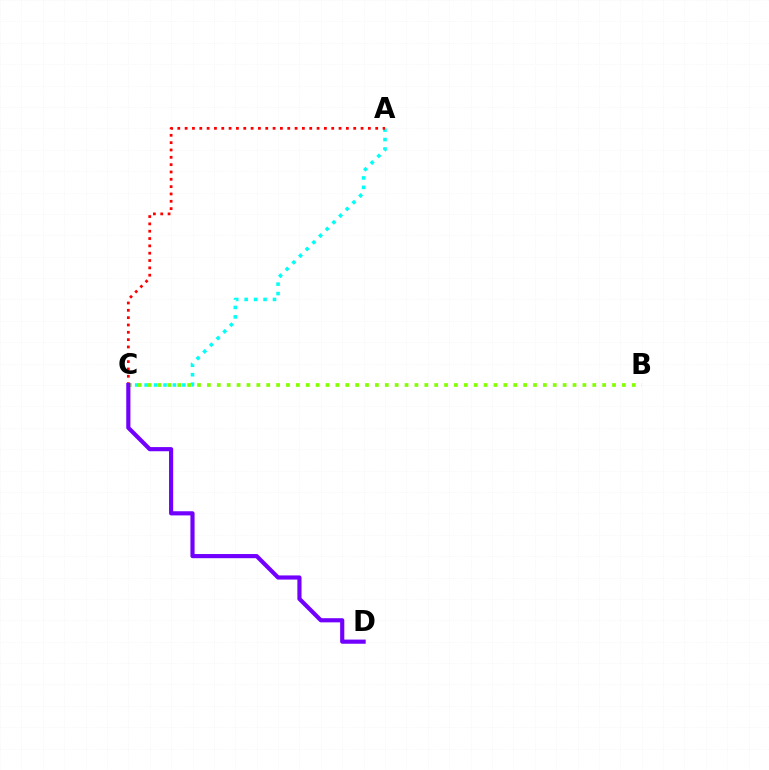{('A', 'C'): [{'color': '#00fff6', 'line_style': 'dotted', 'thickness': 2.57}, {'color': '#ff0000', 'line_style': 'dotted', 'thickness': 1.99}], ('B', 'C'): [{'color': '#84ff00', 'line_style': 'dotted', 'thickness': 2.68}], ('C', 'D'): [{'color': '#7200ff', 'line_style': 'solid', 'thickness': 2.99}]}